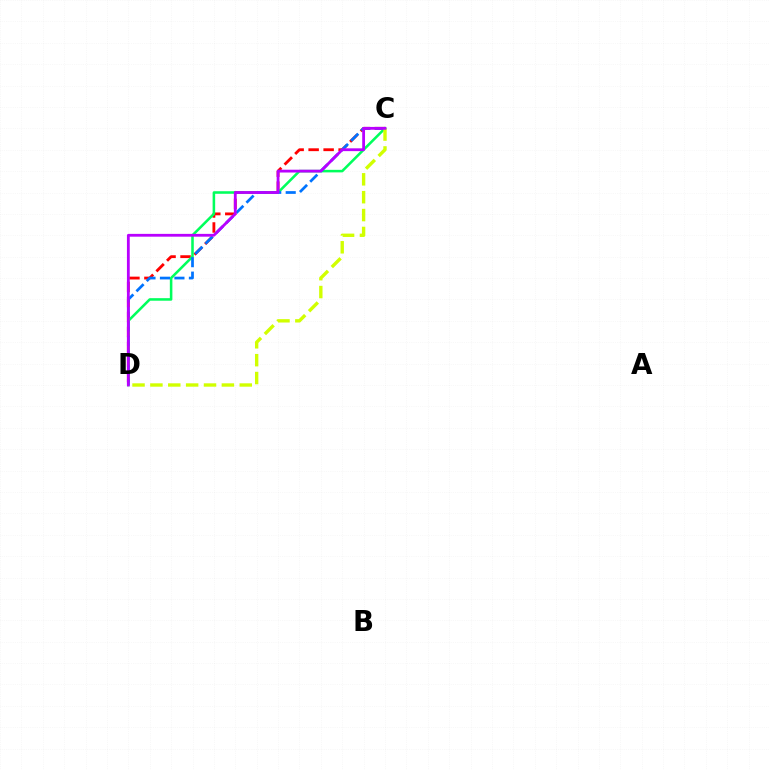{('C', 'D'): [{'color': '#ff0000', 'line_style': 'dashed', 'thickness': 2.04}, {'color': '#00ff5c', 'line_style': 'solid', 'thickness': 1.84}, {'color': '#0074ff', 'line_style': 'dashed', 'thickness': 1.97}, {'color': '#d1ff00', 'line_style': 'dashed', 'thickness': 2.43}, {'color': '#b900ff', 'line_style': 'solid', 'thickness': 2.02}]}